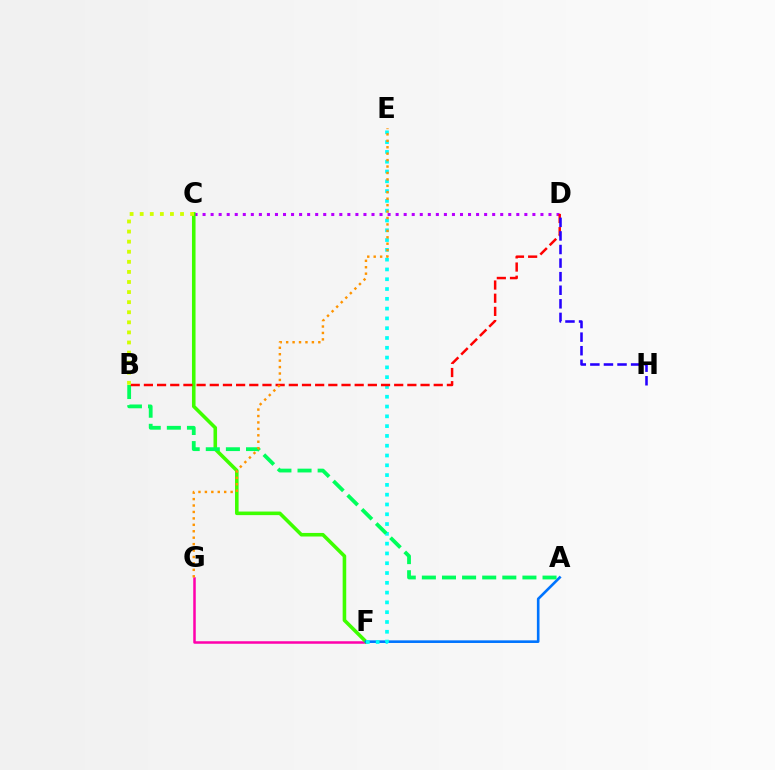{('F', 'G'): [{'color': '#ff00ac', 'line_style': 'solid', 'thickness': 1.81}], ('C', 'D'): [{'color': '#b900ff', 'line_style': 'dotted', 'thickness': 2.19}], ('C', 'F'): [{'color': '#3dff00', 'line_style': 'solid', 'thickness': 2.57}], ('A', 'F'): [{'color': '#0074ff', 'line_style': 'solid', 'thickness': 1.89}], ('E', 'F'): [{'color': '#00fff6', 'line_style': 'dotted', 'thickness': 2.66}], ('A', 'B'): [{'color': '#00ff5c', 'line_style': 'dashed', 'thickness': 2.73}], ('B', 'D'): [{'color': '#ff0000', 'line_style': 'dashed', 'thickness': 1.79}], ('D', 'H'): [{'color': '#2500ff', 'line_style': 'dashed', 'thickness': 1.84}], ('B', 'C'): [{'color': '#d1ff00', 'line_style': 'dotted', 'thickness': 2.74}], ('E', 'G'): [{'color': '#ff9400', 'line_style': 'dotted', 'thickness': 1.75}]}